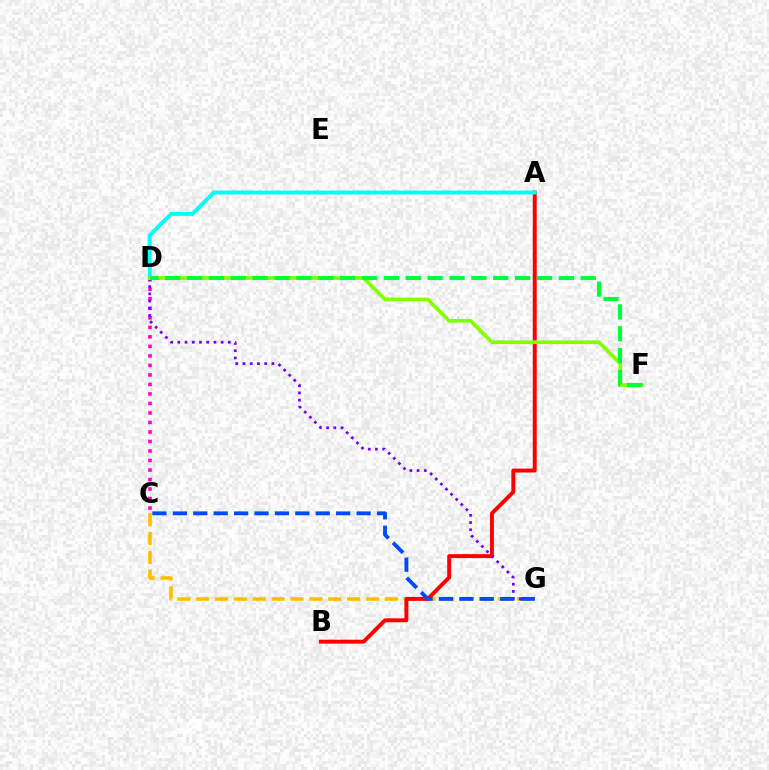{('C', 'G'): [{'color': '#ffbd00', 'line_style': 'dashed', 'thickness': 2.56}, {'color': '#004bff', 'line_style': 'dashed', 'thickness': 2.77}], ('A', 'B'): [{'color': '#ff0000', 'line_style': 'solid', 'thickness': 2.83}], ('C', 'D'): [{'color': '#ff00cf', 'line_style': 'dotted', 'thickness': 2.58}], ('D', 'G'): [{'color': '#7200ff', 'line_style': 'dotted', 'thickness': 1.96}], ('A', 'D'): [{'color': '#00fff6', 'line_style': 'solid', 'thickness': 2.82}], ('D', 'F'): [{'color': '#84ff00', 'line_style': 'solid', 'thickness': 2.66}, {'color': '#00ff39', 'line_style': 'dashed', 'thickness': 2.97}]}